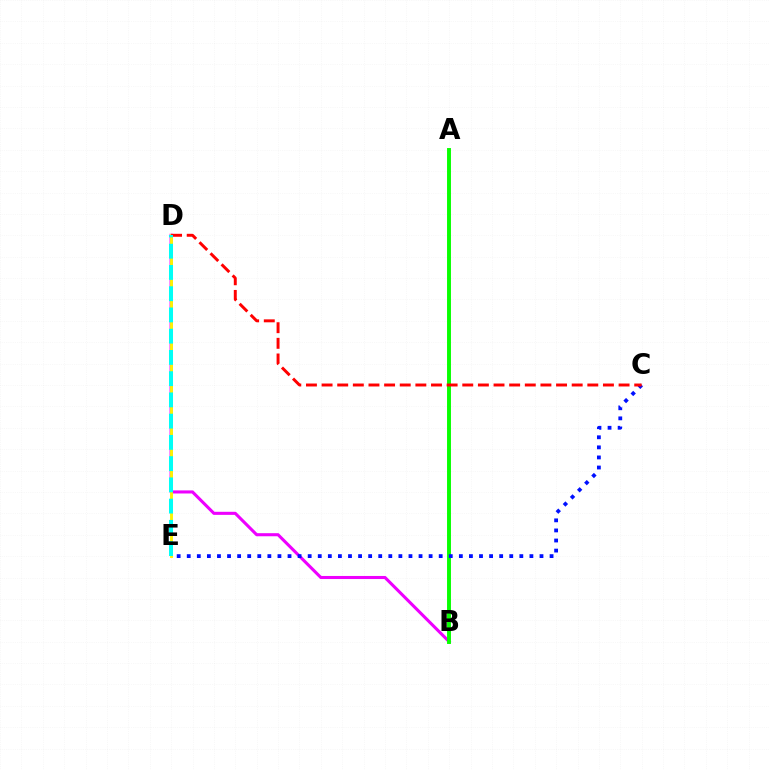{('B', 'D'): [{'color': '#ee00ff', 'line_style': 'solid', 'thickness': 2.22}], ('D', 'E'): [{'color': '#fcf500', 'line_style': 'solid', 'thickness': 2.08}, {'color': '#00fff6', 'line_style': 'dashed', 'thickness': 2.89}], ('A', 'B'): [{'color': '#08ff00', 'line_style': 'solid', 'thickness': 2.82}], ('C', 'E'): [{'color': '#0010ff', 'line_style': 'dotted', 'thickness': 2.74}], ('C', 'D'): [{'color': '#ff0000', 'line_style': 'dashed', 'thickness': 2.12}]}